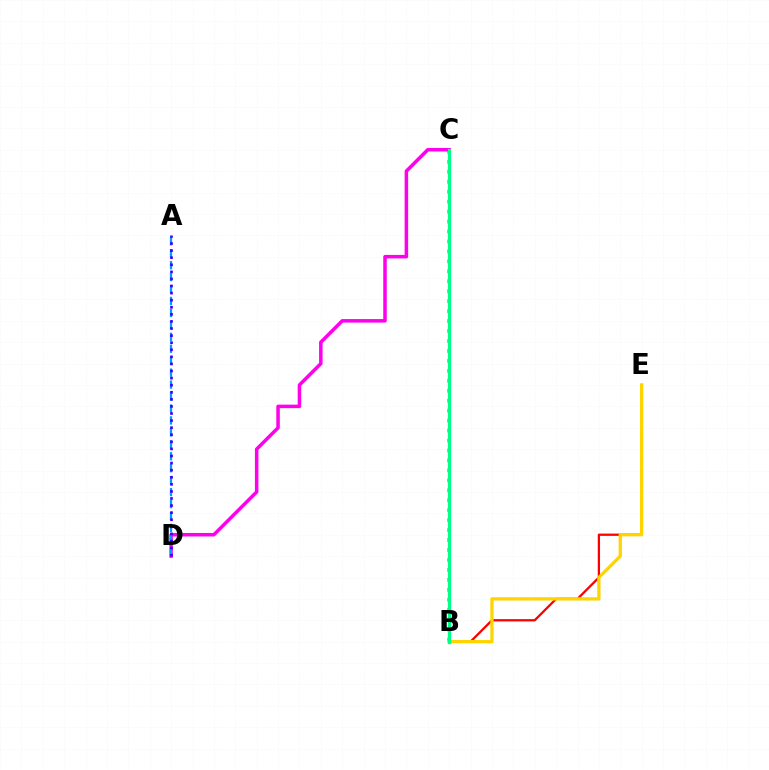{('B', 'E'): [{'color': '#ff0000', 'line_style': 'solid', 'thickness': 1.64}, {'color': '#ffd500', 'line_style': 'solid', 'thickness': 2.35}], ('B', 'C'): [{'color': '#4fff00', 'line_style': 'dotted', 'thickness': 2.7}, {'color': '#00ff86', 'line_style': 'solid', 'thickness': 2.34}], ('C', 'D'): [{'color': '#ff00ed', 'line_style': 'solid', 'thickness': 2.53}], ('A', 'D'): [{'color': '#009eff', 'line_style': 'dashed', 'thickness': 1.62}, {'color': '#3700ff', 'line_style': 'dotted', 'thickness': 1.92}]}